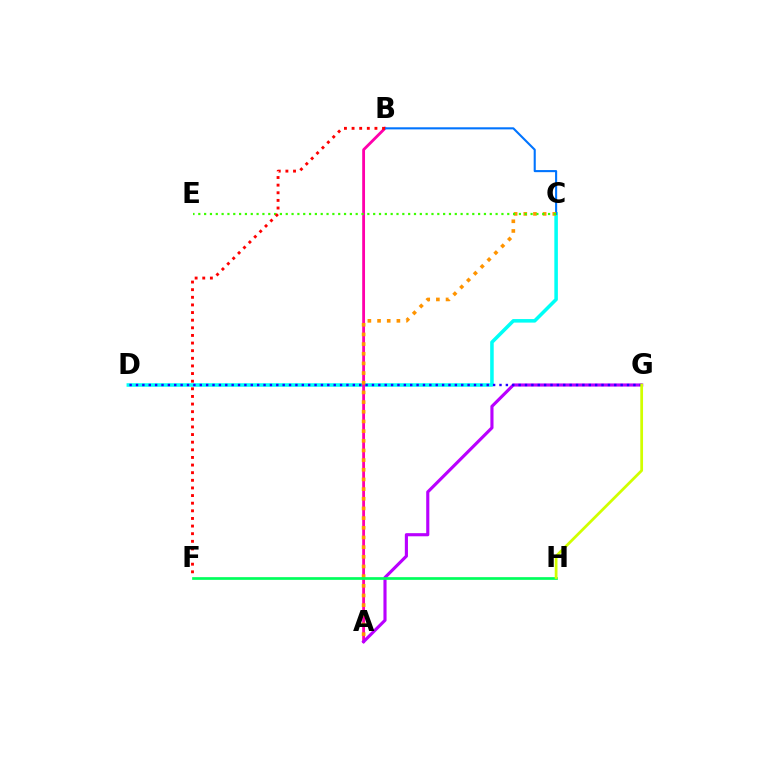{('C', 'D'): [{'color': '#00fff6', 'line_style': 'solid', 'thickness': 2.55}], ('A', 'B'): [{'color': '#ff00ac', 'line_style': 'solid', 'thickness': 2.03}], ('B', 'C'): [{'color': '#0074ff', 'line_style': 'solid', 'thickness': 1.51}], ('A', 'C'): [{'color': '#ff9400', 'line_style': 'dotted', 'thickness': 2.63}], ('A', 'G'): [{'color': '#b900ff', 'line_style': 'solid', 'thickness': 2.25}], ('C', 'E'): [{'color': '#3dff00', 'line_style': 'dotted', 'thickness': 1.58}], ('F', 'H'): [{'color': '#00ff5c', 'line_style': 'solid', 'thickness': 1.95}], ('D', 'G'): [{'color': '#2500ff', 'line_style': 'dotted', 'thickness': 1.73}], ('G', 'H'): [{'color': '#d1ff00', 'line_style': 'solid', 'thickness': 1.98}], ('B', 'F'): [{'color': '#ff0000', 'line_style': 'dotted', 'thickness': 2.07}]}